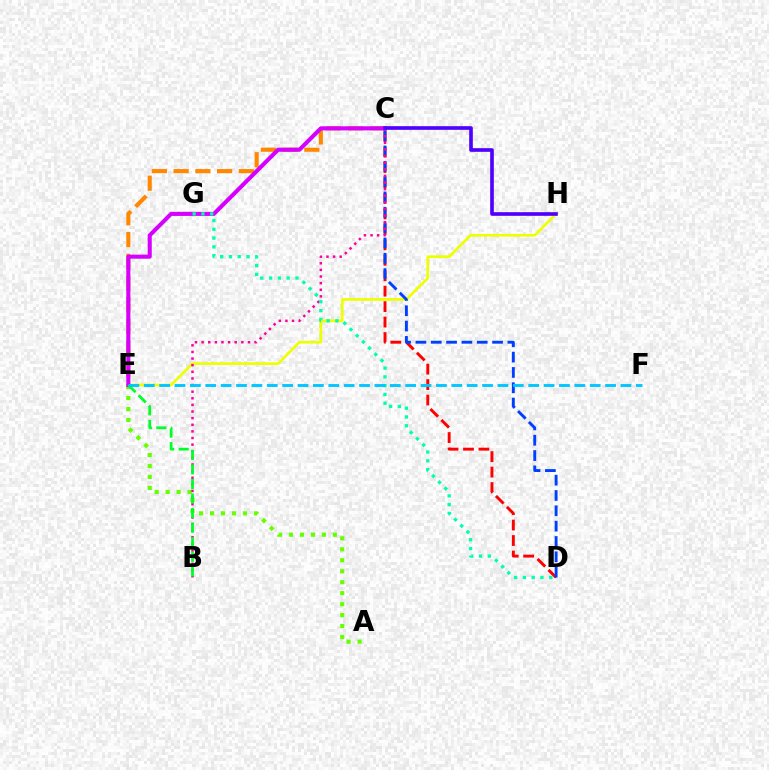{('C', 'D'): [{'color': '#ff0000', 'line_style': 'dashed', 'thickness': 2.1}, {'color': '#003fff', 'line_style': 'dashed', 'thickness': 2.08}], ('E', 'H'): [{'color': '#eeff00', 'line_style': 'solid', 'thickness': 1.93}], ('C', 'E'): [{'color': '#ff8800', 'line_style': 'dashed', 'thickness': 2.95}, {'color': '#d600ff', 'line_style': 'solid', 'thickness': 2.93}], ('A', 'E'): [{'color': '#66ff00', 'line_style': 'dotted', 'thickness': 2.98}], ('B', 'C'): [{'color': '#ff00a0', 'line_style': 'dotted', 'thickness': 1.8}], ('C', 'H'): [{'color': '#4f00ff', 'line_style': 'solid', 'thickness': 2.62}], ('B', 'E'): [{'color': '#00ff27', 'line_style': 'dashed', 'thickness': 1.98}], ('D', 'G'): [{'color': '#00ffaf', 'line_style': 'dotted', 'thickness': 2.39}], ('E', 'F'): [{'color': '#00c7ff', 'line_style': 'dashed', 'thickness': 2.09}]}